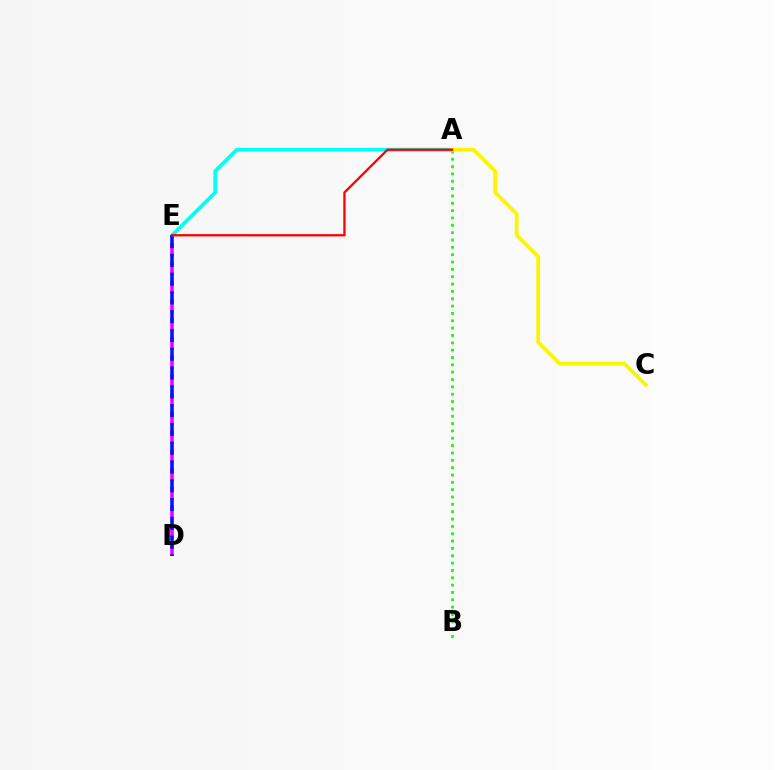{('D', 'E'): [{'color': '#ee00ff', 'line_style': 'dashed', 'thickness': 2.55}, {'color': '#0010ff', 'line_style': 'dashed', 'thickness': 2.55}], ('A', 'E'): [{'color': '#00fff6', 'line_style': 'solid', 'thickness': 2.72}, {'color': '#ff0000', 'line_style': 'solid', 'thickness': 1.65}], ('A', 'B'): [{'color': '#08ff00', 'line_style': 'dotted', 'thickness': 2.0}], ('A', 'C'): [{'color': '#fcf500', 'line_style': 'solid', 'thickness': 2.7}]}